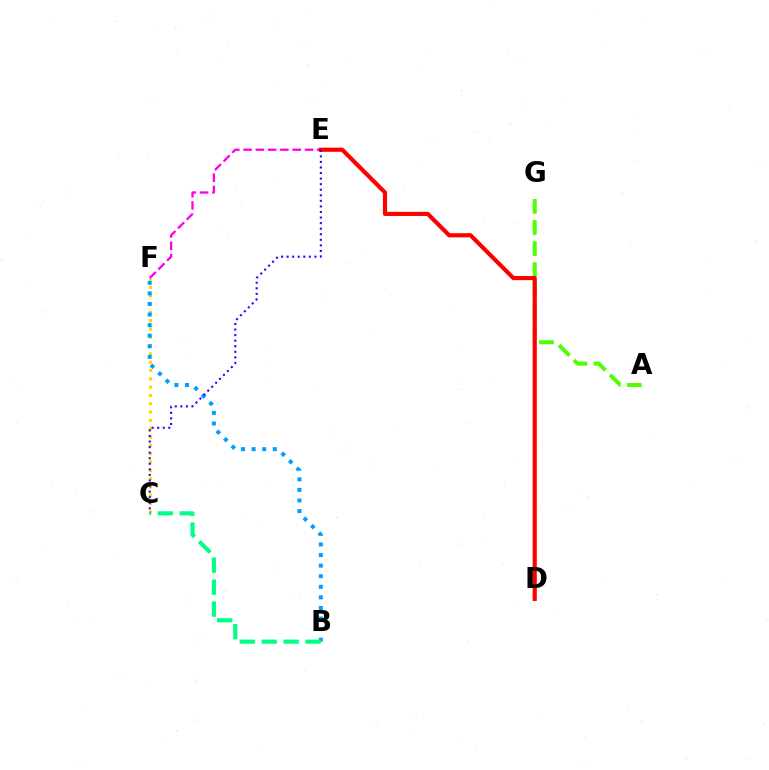{('A', 'G'): [{'color': '#4fff00', 'line_style': 'dashed', 'thickness': 2.87}], ('C', 'F'): [{'color': '#ffd500', 'line_style': 'dotted', 'thickness': 2.26}], ('E', 'F'): [{'color': '#ff00ed', 'line_style': 'dashed', 'thickness': 1.67}], ('B', 'F'): [{'color': '#009eff', 'line_style': 'dotted', 'thickness': 2.87}], ('D', 'E'): [{'color': '#ff0000', 'line_style': 'solid', 'thickness': 2.99}], ('B', 'C'): [{'color': '#00ff86', 'line_style': 'dashed', 'thickness': 2.98}], ('C', 'E'): [{'color': '#3700ff', 'line_style': 'dotted', 'thickness': 1.51}]}